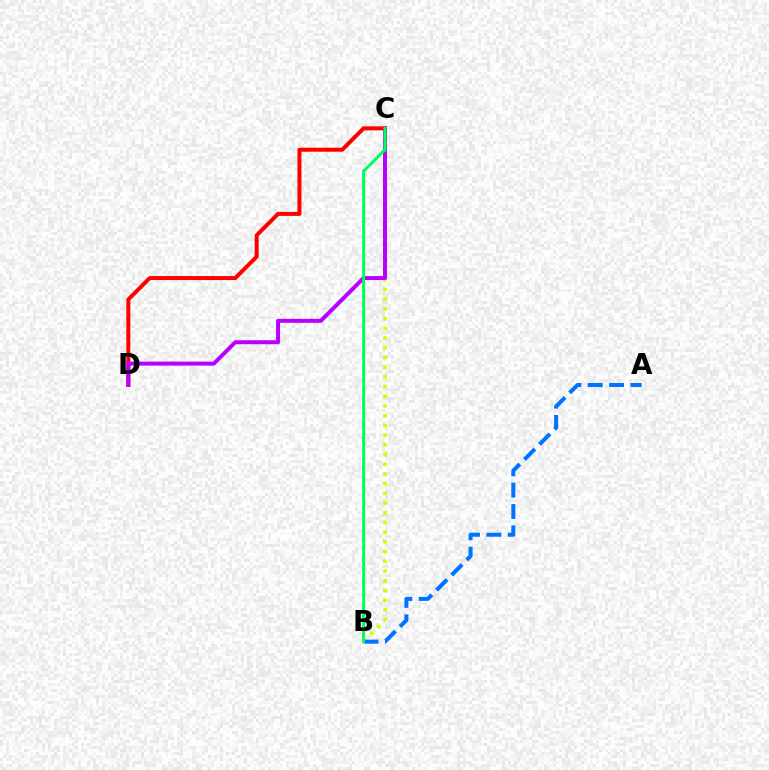{('B', 'C'): [{'color': '#d1ff00', 'line_style': 'dotted', 'thickness': 2.64}, {'color': '#00ff5c', 'line_style': 'solid', 'thickness': 2.17}], ('C', 'D'): [{'color': '#ff0000', 'line_style': 'solid', 'thickness': 2.88}, {'color': '#b900ff', 'line_style': 'solid', 'thickness': 2.86}], ('A', 'B'): [{'color': '#0074ff', 'line_style': 'dashed', 'thickness': 2.9}]}